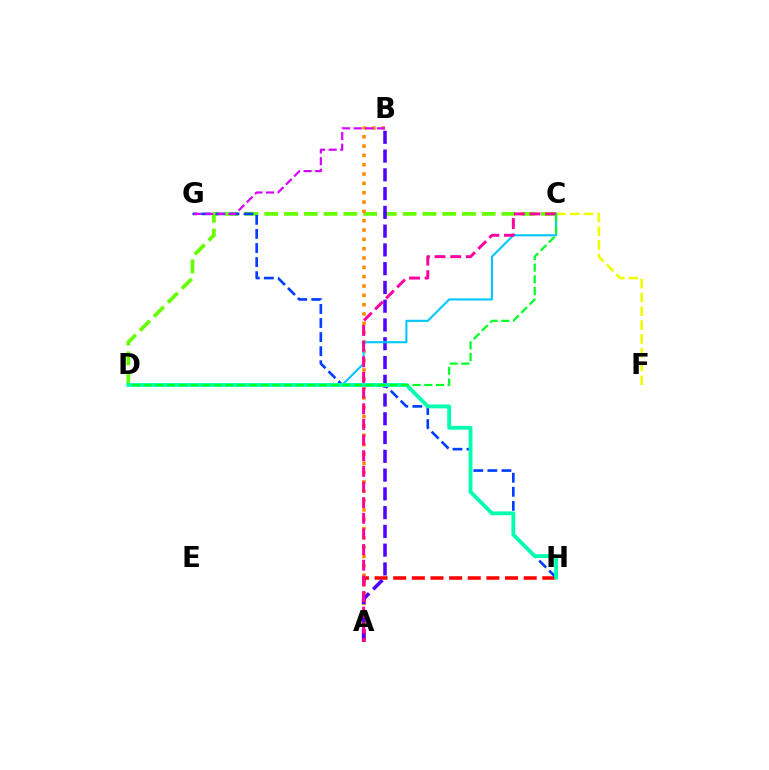{('A', 'H'): [{'color': '#ff0000', 'line_style': 'dashed', 'thickness': 2.53}], ('C', 'F'): [{'color': '#eeff00', 'line_style': 'dashed', 'thickness': 1.87}], ('C', 'D'): [{'color': '#66ff00', 'line_style': 'dashed', 'thickness': 2.69}, {'color': '#00c7ff', 'line_style': 'solid', 'thickness': 1.51}, {'color': '#00ff27', 'line_style': 'dashed', 'thickness': 1.59}], ('A', 'B'): [{'color': '#ff8800', 'line_style': 'dotted', 'thickness': 2.53}, {'color': '#4f00ff', 'line_style': 'dashed', 'thickness': 2.55}], ('G', 'H'): [{'color': '#003fff', 'line_style': 'dashed', 'thickness': 1.91}], ('B', 'G'): [{'color': '#d600ff', 'line_style': 'dashed', 'thickness': 1.58}], ('D', 'H'): [{'color': '#00ffaf', 'line_style': 'solid', 'thickness': 2.75}], ('A', 'C'): [{'color': '#ff00a0', 'line_style': 'dashed', 'thickness': 2.13}]}